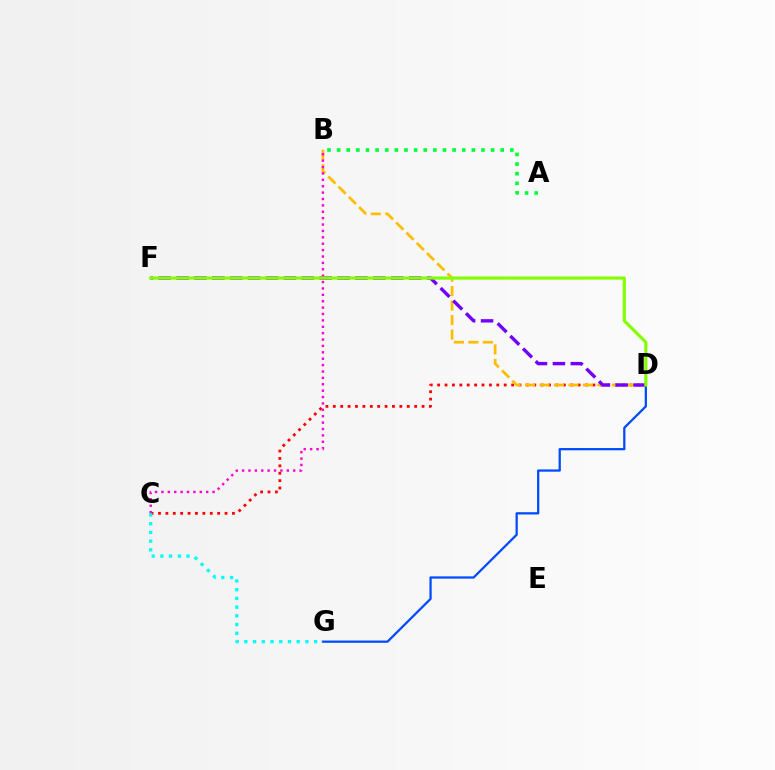{('C', 'D'): [{'color': '#ff0000', 'line_style': 'dotted', 'thickness': 2.01}], ('D', 'G'): [{'color': '#004bff', 'line_style': 'solid', 'thickness': 1.63}], ('B', 'D'): [{'color': '#ffbd00', 'line_style': 'dashed', 'thickness': 1.97}], ('D', 'F'): [{'color': '#7200ff', 'line_style': 'dashed', 'thickness': 2.43}, {'color': '#84ff00', 'line_style': 'solid', 'thickness': 2.28}], ('B', 'C'): [{'color': '#ff00cf', 'line_style': 'dotted', 'thickness': 1.74}], ('C', 'G'): [{'color': '#00fff6', 'line_style': 'dotted', 'thickness': 2.37}], ('A', 'B'): [{'color': '#00ff39', 'line_style': 'dotted', 'thickness': 2.61}]}